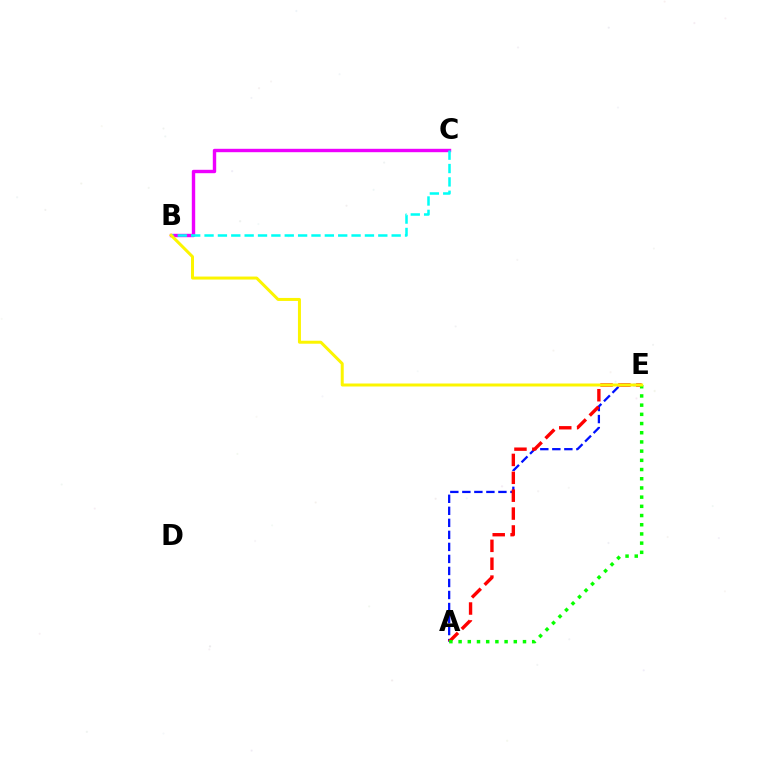{('B', 'C'): [{'color': '#ee00ff', 'line_style': 'solid', 'thickness': 2.44}, {'color': '#00fff6', 'line_style': 'dashed', 'thickness': 1.82}], ('A', 'E'): [{'color': '#0010ff', 'line_style': 'dashed', 'thickness': 1.63}, {'color': '#ff0000', 'line_style': 'dashed', 'thickness': 2.43}, {'color': '#08ff00', 'line_style': 'dotted', 'thickness': 2.5}], ('B', 'E'): [{'color': '#fcf500', 'line_style': 'solid', 'thickness': 2.16}]}